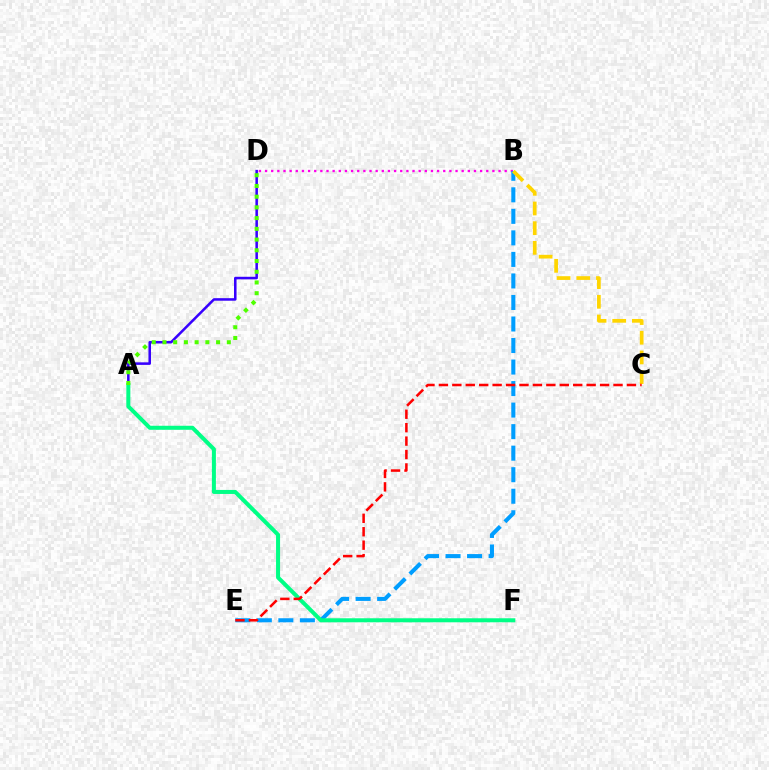{('A', 'D'): [{'color': '#3700ff', 'line_style': 'solid', 'thickness': 1.83}, {'color': '#4fff00', 'line_style': 'dotted', 'thickness': 2.91}], ('B', 'D'): [{'color': '#ff00ed', 'line_style': 'dotted', 'thickness': 1.67}], ('B', 'E'): [{'color': '#009eff', 'line_style': 'dashed', 'thickness': 2.92}], ('A', 'F'): [{'color': '#00ff86', 'line_style': 'solid', 'thickness': 2.89}], ('B', 'C'): [{'color': '#ffd500', 'line_style': 'dashed', 'thickness': 2.67}], ('C', 'E'): [{'color': '#ff0000', 'line_style': 'dashed', 'thickness': 1.82}]}